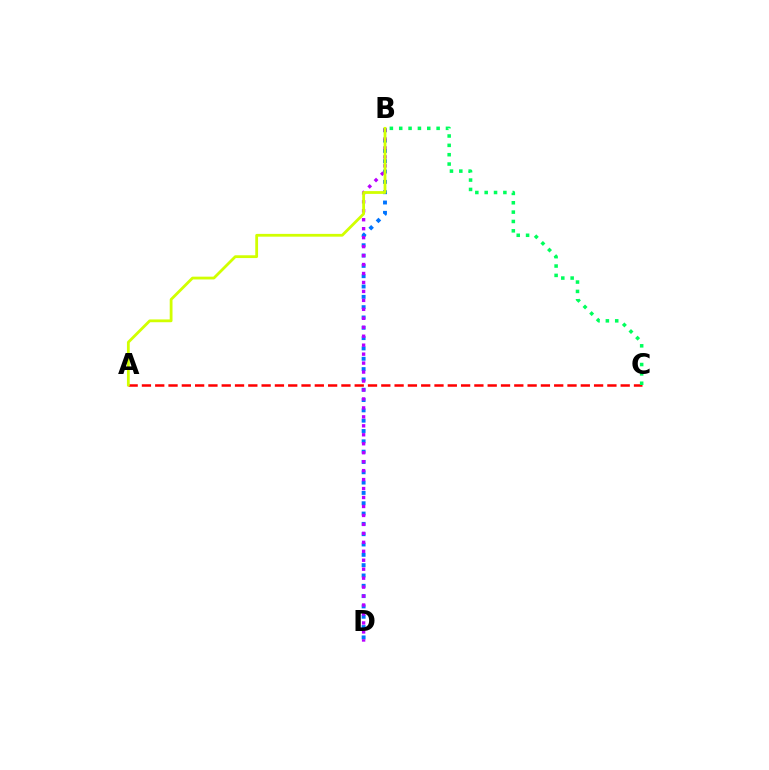{('B', 'D'): [{'color': '#0074ff', 'line_style': 'dotted', 'thickness': 2.8}, {'color': '#b900ff', 'line_style': 'dotted', 'thickness': 2.43}], ('A', 'C'): [{'color': '#ff0000', 'line_style': 'dashed', 'thickness': 1.81}], ('A', 'B'): [{'color': '#d1ff00', 'line_style': 'solid', 'thickness': 2.01}], ('B', 'C'): [{'color': '#00ff5c', 'line_style': 'dotted', 'thickness': 2.54}]}